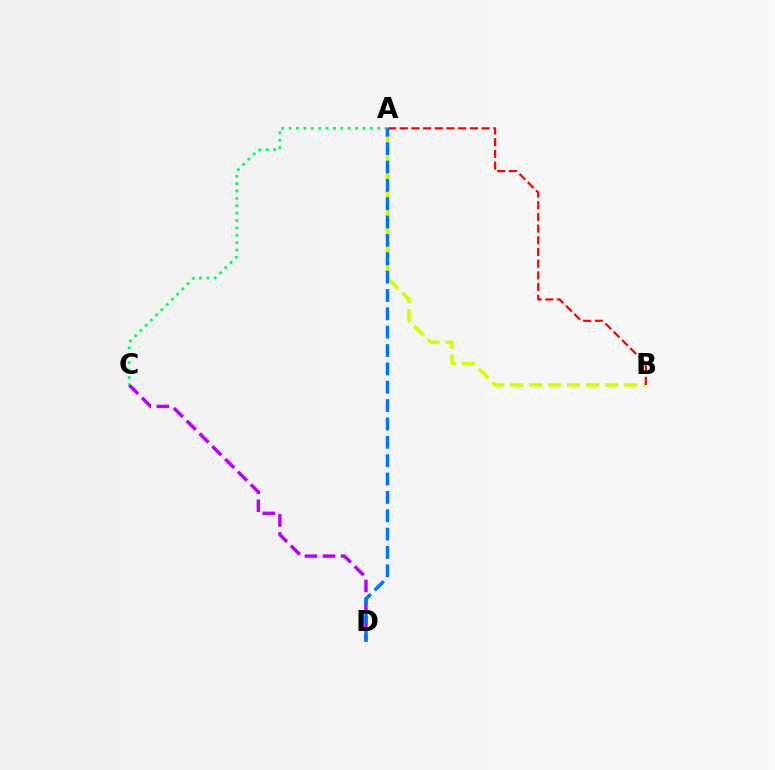{('C', 'D'): [{'color': '#b900ff', 'line_style': 'dashed', 'thickness': 2.46}], ('A', 'B'): [{'color': '#d1ff00', 'line_style': 'dashed', 'thickness': 2.58}, {'color': '#ff0000', 'line_style': 'dashed', 'thickness': 1.59}], ('A', 'C'): [{'color': '#00ff5c', 'line_style': 'dotted', 'thickness': 2.01}], ('A', 'D'): [{'color': '#0074ff', 'line_style': 'dashed', 'thickness': 2.49}]}